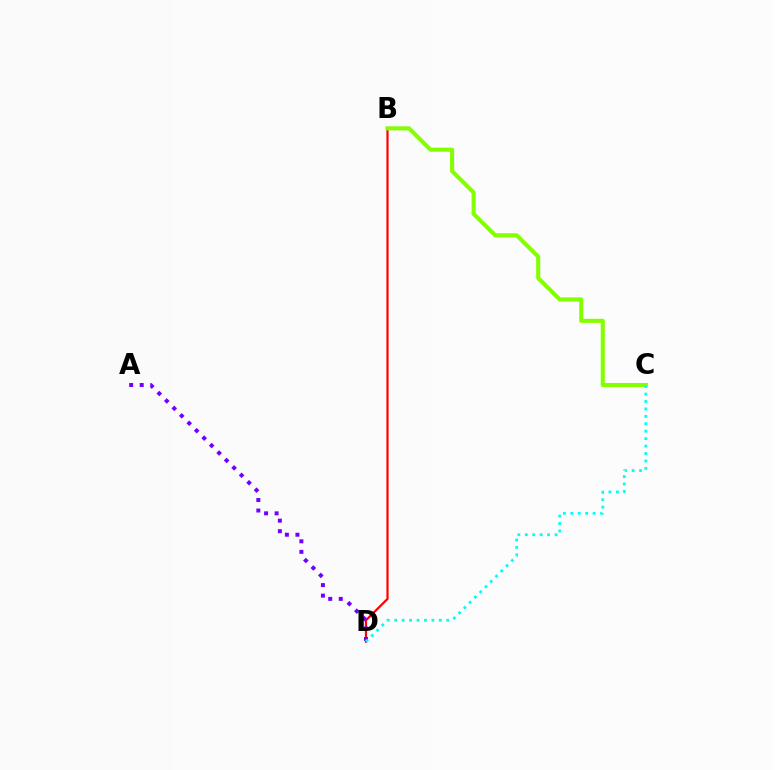{('B', 'D'): [{'color': '#ff0000', 'line_style': 'solid', 'thickness': 1.59}], ('B', 'C'): [{'color': '#84ff00', 'line_style': 'solid', 'thickness': 2.94}], ('A', 'D'): [{'color': '#7200ff', 'line_style': 'dotted', 'thickness': 2.87}], ('C', 'D'): [{'color': '#00fff6', 'line_style': 'dotted', 'thickness': 2.02}]}